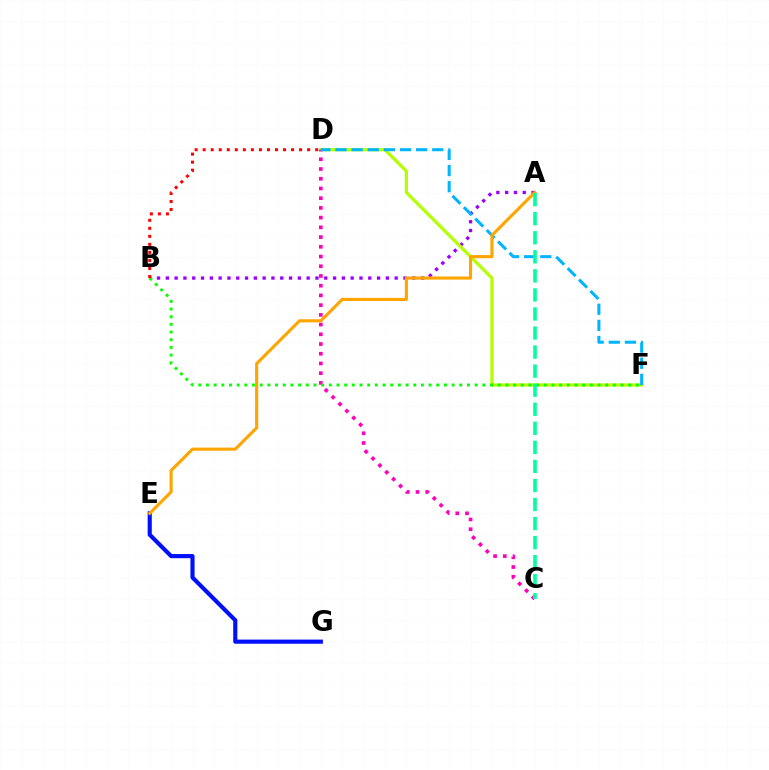{('A', 'B'): [{'color': '#9b00ff', 'line_style': 'dotted', 'thickness': 2.39}], ('D', 'F'): [{'color': '#b3ff00', 'line_style': 'solid', 'thickness': 2.3}, {'color': '#00b5ff', 'line_style': 'dashed', 'thickness': 2.19}], ('C', 'D'): [{'color': '#ff00bd', 'line_style': 'dotted', 'thickness': 2.64}], ('B', 'F'): [{'color': '#08ff00', 'line_style': 'dotted', 'thickness': 2.09}], ('B', 'D'): [{'color': '#ff0000', 'line_style': 'dotted', 'thickness': 2.18}], ('E', 'G'): [{'color': '#0010ff', 'line_style': 'solid', 'thickness': 2.98}], ('A', 'E'): [{'color': '#ffa500', 'line_style': 'solid', 'thickness': 2.24}], ('A', 'C'): [{'color': '#00ff9d', 'line_style': 'dashed', 'thickness': 2.59}]}